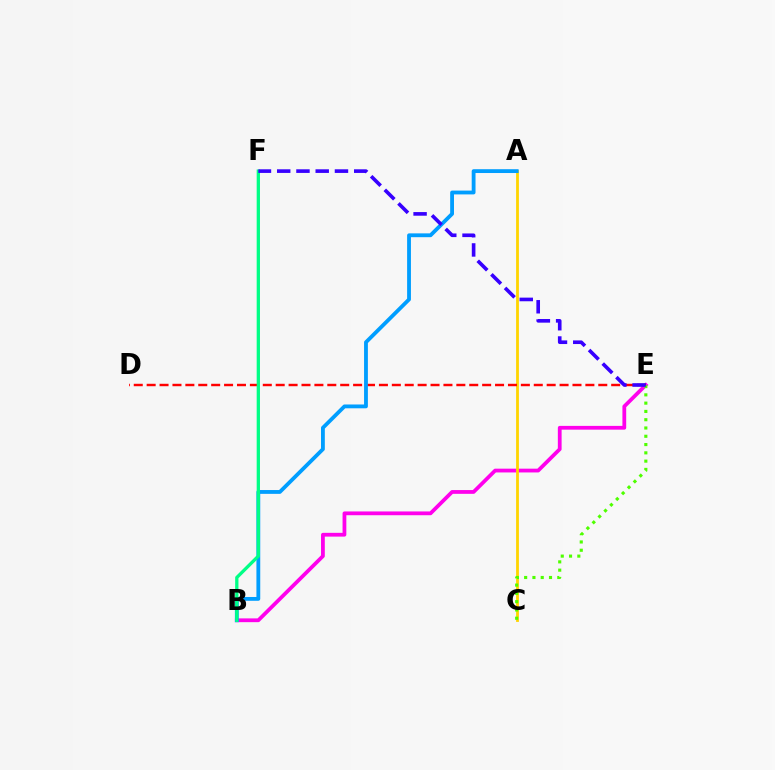{('B', 'E'): [{'color': '#ff00ed', 'line_style': 'solid', 'thickness': 2.72}], ('A', 'C'): [{'color': '#ffd500', 'line_style': 'solid', 'thickness': 2.02}], ('C', 'E'): [{'color': '#4fff00', 'line_style': 'dotted', 'thickness': 2.25}], ('D', 'E'): [{'color': '#ff0000', 'line_style': 'dashed', 'thickness': 1.75}], ('A', 'B'): [{'color': '#009eff', 'line_style': 'solid', 'thickness': 2.75}], ('B', 'F'): [{'color': '#00ff86', 'line_style': 'solid', 'thickness': 2.37}], ('E', 'F'): [{'color': '#3700ff', 'line_style': 'dashed', 'thickness': 2.62}]}